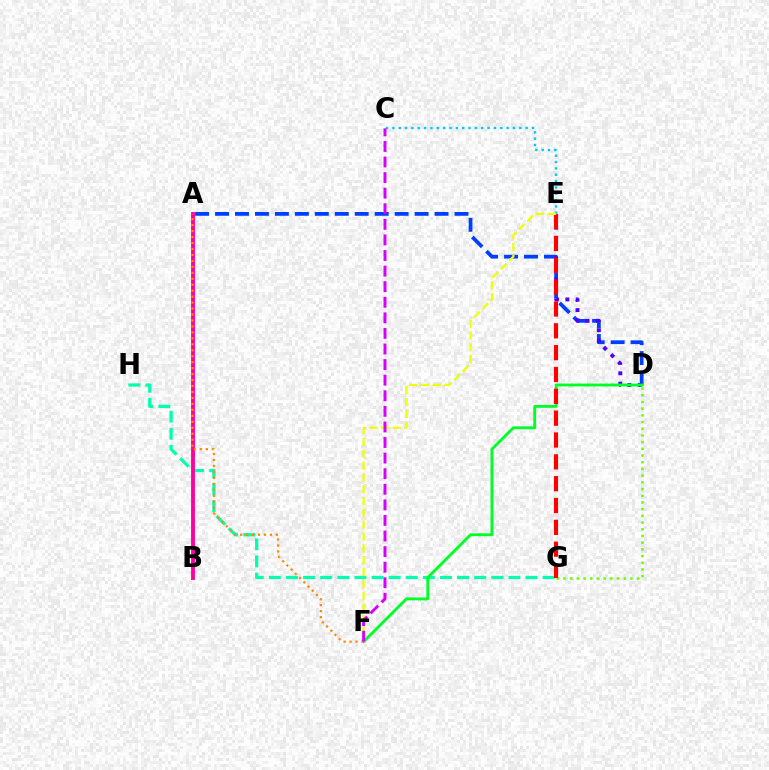{('G', 'H'): [{'color': '#00ffaf', 'line_style': 'dashed', 'thickness': 2.32}], ('A', 'D'): [{'color': '#003fff', 'line_style': 'dashed', 'thickness': 2.71}], ('D', 'E'): [{'color': '#4f00ff', 'line_style': 'dotted', 'thickness': 2.82}], ('C', 'E'): [{'color': '#00c7ff', 'line_style': 'dotted', 'thickness': 1.72}], ('D', 'G'): [{'color': '#66ff00', 'line_style': 'dotted', 'thickness': 1.82}], ('A', 'B'): [{'color': '#ff00a0', 'line_style': 'solid', 'thickness': 2.77}], ('D', 'F'): [{'color': '#00ff27', 'line_style': 'solid', 'thickness': 2.06}], ('A', 'F'): [{'color': '#ff8800', 'line_style': 'dotted', 'thickness': 1.62}], ('E', 'G'): [{'color': '#ff0000', 'line_style': 'dashed', 'thickness': 2.97}], ('E', 'F'): [{'color': '#eeff00', 'line_style': 'dashed', 'thickness': 1.61}], ('C', 'F'): [{'color': '#d600ff', 'line_style': 'dashed', 'thickness': 2.12}]}